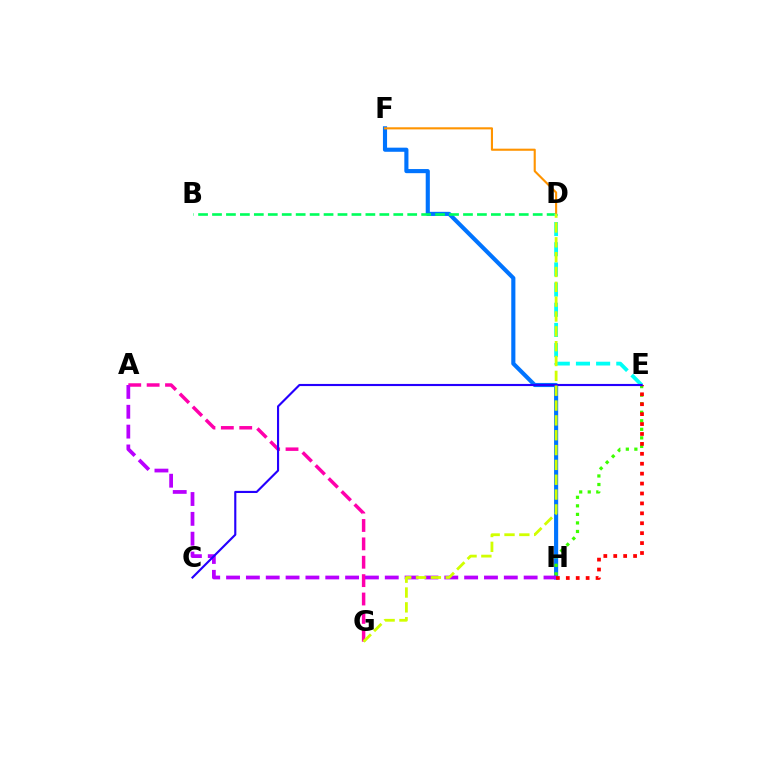{('A', 'G'): [{'color': '#ff00ac', 'line_style': 'dashed', 'thickness': 2.5}], ('F', 'H'): [{'color': '#0074ff', 'line_style': 'solid', 'thickness': 2.97}], ('E', 'H'): [{'color': '#3dff00', 'line_style': 'dotted', 'thickness': 2.32}, {'color': '#ff0000', 'line_style': 'dotted', 'thickness': 2.7}], ('A', 'H'): [{'color': '#b900ff', 'line_style': 'dashed', 'thickness': 2.7}], ('B', 'D'): [{'color': '#00ff5c', 'line_style': 'dashed', 'thickness': 1.89}], ('D', 'F'): [{'color': '#ff9400', 'line_style': 'solid', 'thickness': 1.53}], ('D', 'E'): [{'color': '#00fff6', 'line_style': 'dashed', 'thickness': 2.74}], ('C', 'E'): [{'color': '#2500ff', 'line_style': 'solid', 'thickness': 1.54}], ('D', 'G'): [{'color': '#d1ff00', 'line_style': 'dashed', 'thickness': 2.02}]}